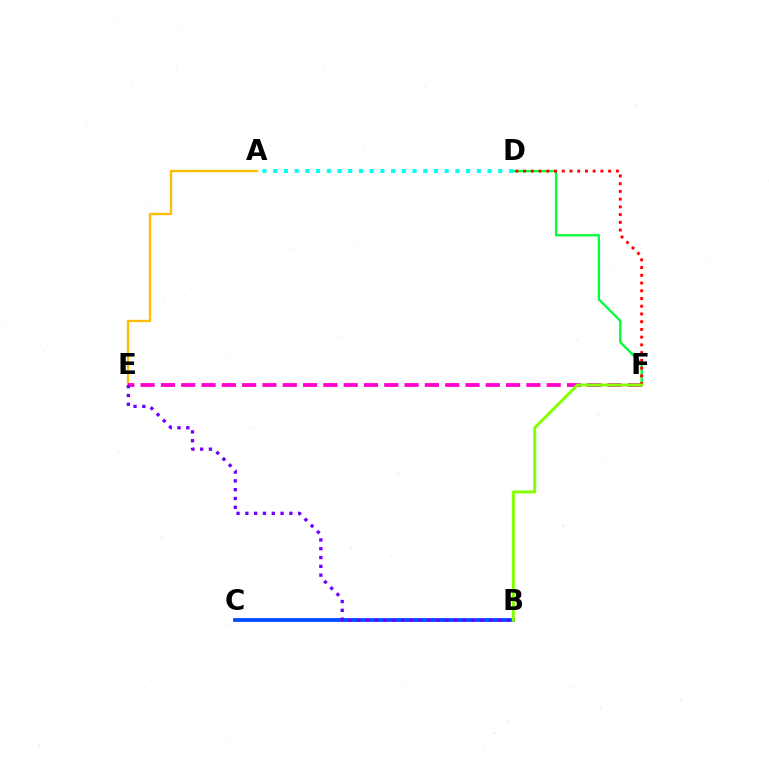{('A', 'E'): [{'color': '#ffbd00', 'line_style': 'solid', 'thickness': 1.67}], ('B', 'C'): [{'color': '#004bff', 'line_style': 'solid', 'thickness': 2.7}], ('D', 'F'): [{'color': '#00ff39', 'line_style': 'solid', 'thickness': 1.67}, {'color': '#ff0000', 'line_style': 'dotted', 'thickness': 2.1}], ('E', 'F'): [{'color': '#ff00cf', 'line_style': 'dashed', 'thickness': 2.76}], ('A', 'D'): [{'color': '#00fff6', 'line_style': 'dotted', 'thickness': 2.91}], ('B', 'F'): [{'color': '#84ff00', 'line_style': 'solid', 'thickness': 2.14}], ('B', 'E'): [{'color': '#7200ff', 'line_style': 'dotted', 'thickness': 2.39}]}